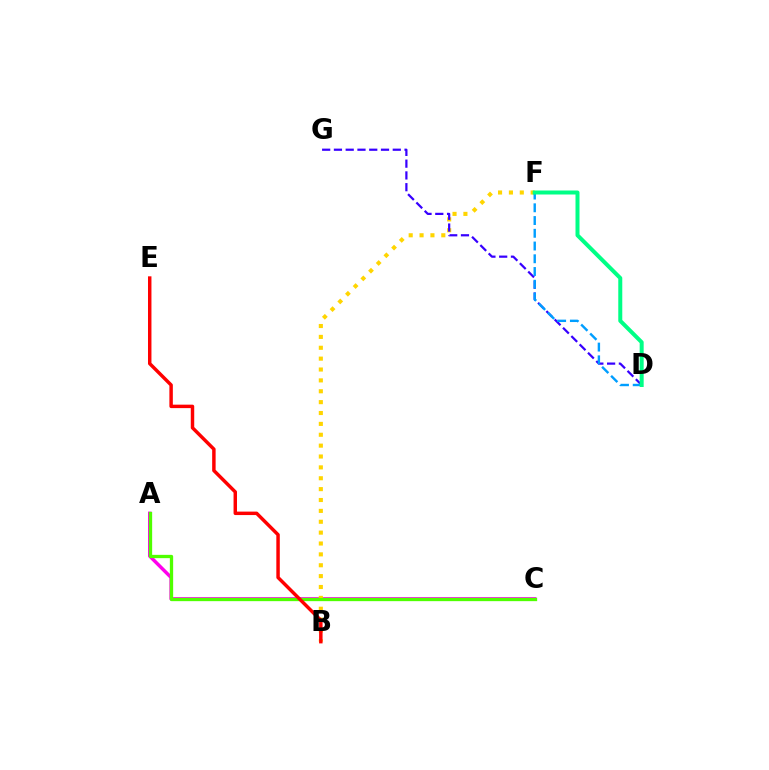{('A', 'C'): [{'color': '#ff00ed', 'line_style': 'solid', 'thickness': 2.49}, {'color': '#4fff00', 'line_style': 'solid', 'thickness': 2.38}], ('B', 'F'): [{'color': '#ffd500', 'line_style': 'dotted', 'thickness': 2.95}], ('D', 'G'): [{'color': '#3700ff', 'line_style': 'dashed', 'thickness': 1.6}], ('D', 'F'): [{'color': '#009eff', 'line_style': 'dashed', 'thickness': 1.73}, {'color': '#00ff86', 'line_style': 'solid', 'thickness': 2.88}], ('B', 'E'): [{'color': '#ff0000', 'line_style': 'solid', 'thickness': 2.49}]}